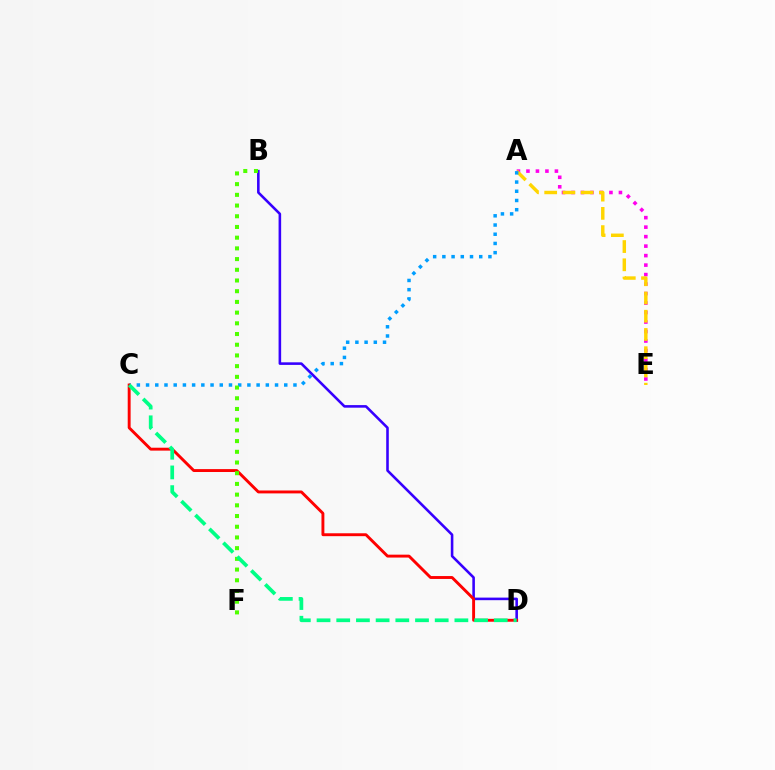{('A', 'E'): [{'color': '#ff00ed', 'line_style': 'dotted', 'thickness': 2.58}, {'color': '#ffd500', 'line_style': 'dashed', 'thickness': 2.48}], ('B', 'D'): [{'color': '#3700ff', 'line_style': 'solid', 'thickness': 1.86}], ('A', 'C'): [{'color': '#009eff', 'line_style': 'dotted', 'thickness': 2.5}], ('C', 'D'): [{'color': '#ff0000', 'line_style': 'solid', 'thickness': 2.09}, {'color': '#00ff86', 'line_style': 'dashed', 'thickness': 2.68}], ('B', 'F'): [{'color': '#4fff00', 'line_style': 'dotted', 'thickness': 2.91}]}